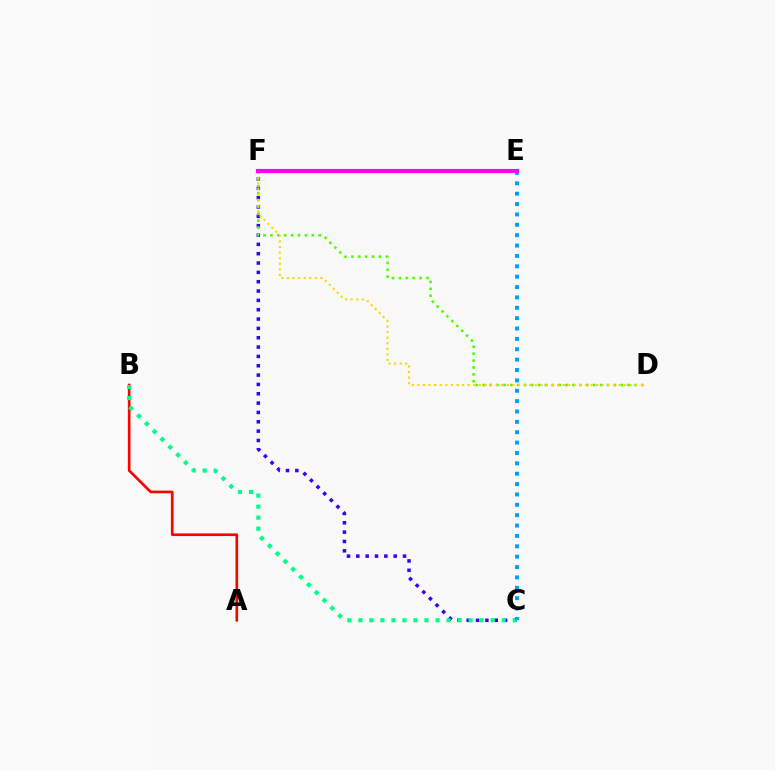{('A', 'B'): [{'color': '#ff0000', 'line_style': 'solid', 'thickness': 1.92}], ('C', 'F'): [{'color': '#3700ff', 'line_style': 'dotted', 'thickness': 2.54}], ('D', 'F'): [{'color': '#4fff00', 'line_style': 'dotted', 'thickness': 1.88}, {'color': '#ffd500', 'line_style': 'dotted', 'thickness': 1.52}], ('B', 'C'): [{'color': '#00ff86', 'line_style': 'dotted', 'thickness': 3.0}], ('C', 'E'): [{'color': '#009eff', 'line_style': 'dotted', 'thickness': 2.82}], ('E', 'F'): [{'color': '#ff00ed', 'line_style': 'solid', 'thickness': 2.96}]}